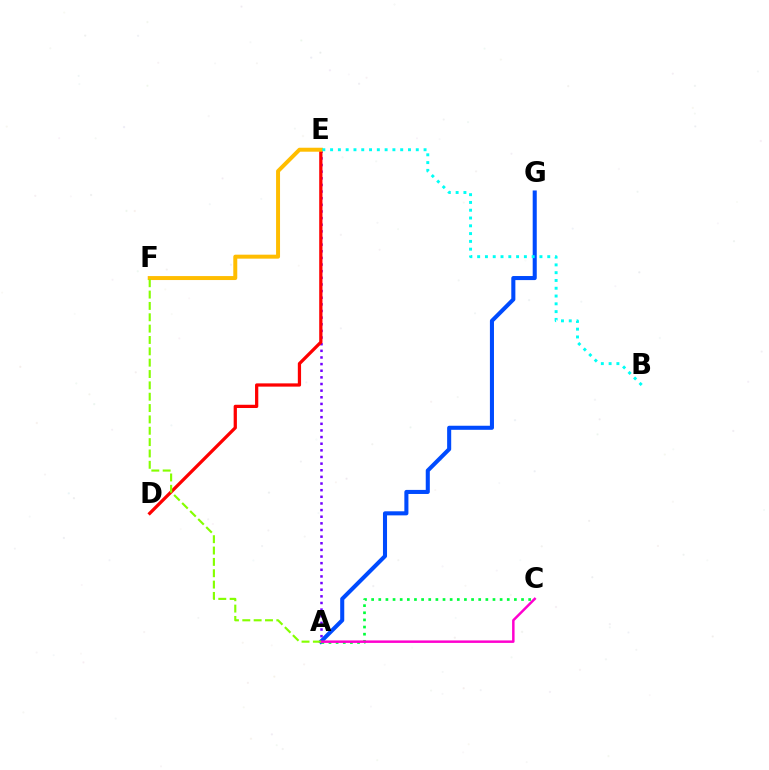{('A', 'G'): [{'color': '#004bff', 'line_style': 'solid', 'thickness': 2.93}], ('A', 'C'): [{'color': '#00ff39', 'line_style': 'dotted', 'thickness': 1.94}, {'color': '#ff00cf', 'line_style': 'solid', 'thickness': 1.79}], ('A', 'E'): [{'color': '#7200ff', 'line_style': 'dotted', 'thickness': 1.8}], ('D', 'E'): [{'color': '#ff0000', 'line_style': 'solid', 'thickness': 2.34}], ('E', 'F'): [{'color': '#ffbd00', 'line_style': 'solid', 'thickness': 2.86}], ('B', 'E'): [{'color': '#00fff6', 'line_style': 'dotted', 'thickness': 2.12}], ('A', 'F'): [{'color': '#84ff00', 'line_style': 'dashed', 'thickness': 1.54}]}